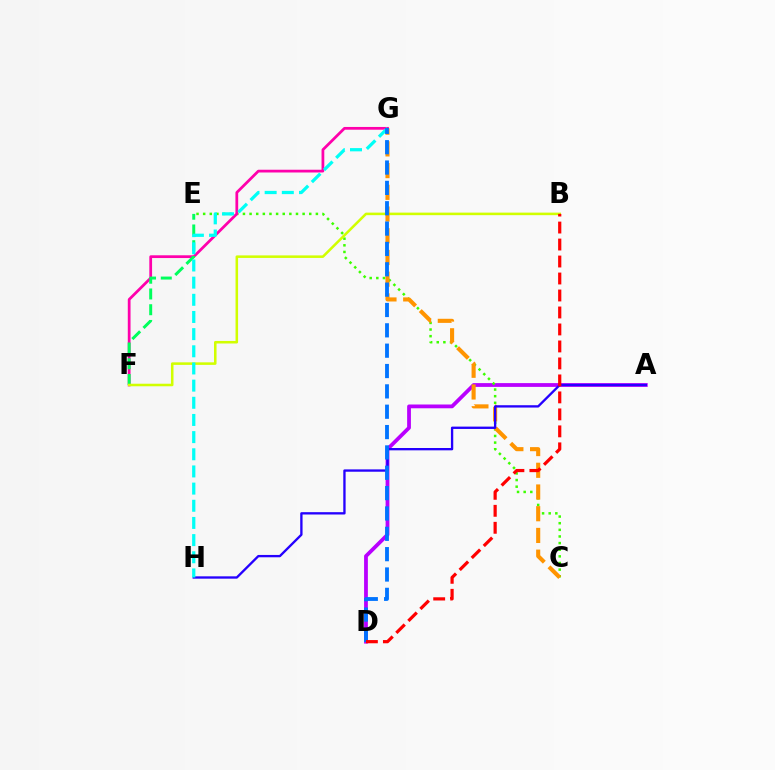{('A', 'D'): [{'color': '#b900ff', 'line_style': 'solid', 'thickness': 2.72}], ('C', 'E'): [{'color': '#3dff00', 'line_style': 'dotted', 'thickness': 1.8}], ('F', 'G'): [{'color': '#ff00ac', 'line_style': 'solid', 'thickness': 1.98}], ('E', 'F'): [{'color': '#00ff5c', 'line_style': 'dashed', 'thickness': 2.14}], ('B', 'F'): [{'color': '#d1ff00', 'line_style': 'solid', 'thickness': 1.83}], ('C', 'G'): [{'color': '#ff9400', 'line_style': 'dashed', 'thickness': 2.95}], ('A', 'H'): [{'color': '#2500ff', 'line_style': 'solid', 'thickness': 1.68}], ('G', 'H'): [{'color': '#00fff6', 'line_style': 'dashed', 'thickness': 2.33}], ('D', 'G'): [{'color': '#0074ff', 'line_style': 'dashed', 'thickness': 2.76}], ('B', 'D'): [{'color': '#ff0000', 'line_style': 'dashed', 'thickness': 2.31}]}